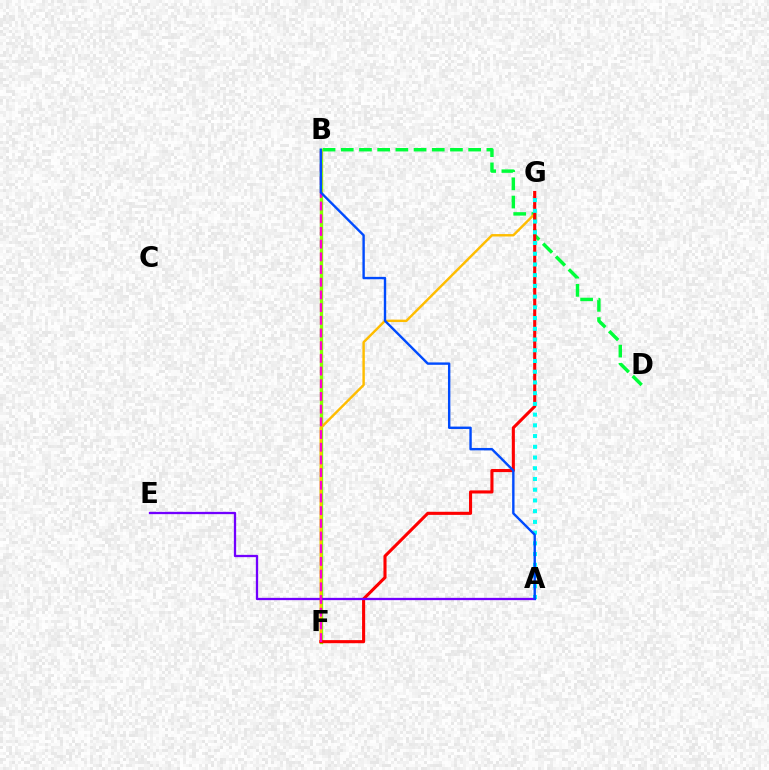{('B', 'D'): [{'color': '#00ff39', 'line_style': 'dashed', 'thickness': 2.47}], ('B', 'F'): [{'color': '#84ff00', 'line_style': 'solid', 'thickness': 2.41}, {'color': '#ff00cf', 'line_style': 'dashed', 'thickness': 1.72}], ('F', 'G'): [{'color': '#ffbd00', 'line_style': 'solid', 'thickness': 1.74}, {'color': '#ff0000', 'line_style': 'solid', 'thickness': 2.22}], ('A', 'G'): [{'color': '#00fff6', 'line_style': 'dotted', 'thickness': 2.91}], ('A', 'E'): [{'color': '#7200ff', 'line_style': 'solid', 'thickness': 1.65}], ('A', 'B'): [{'color': '#004bff', 'line_style': 'solid', 'thickness': 1.72}]}